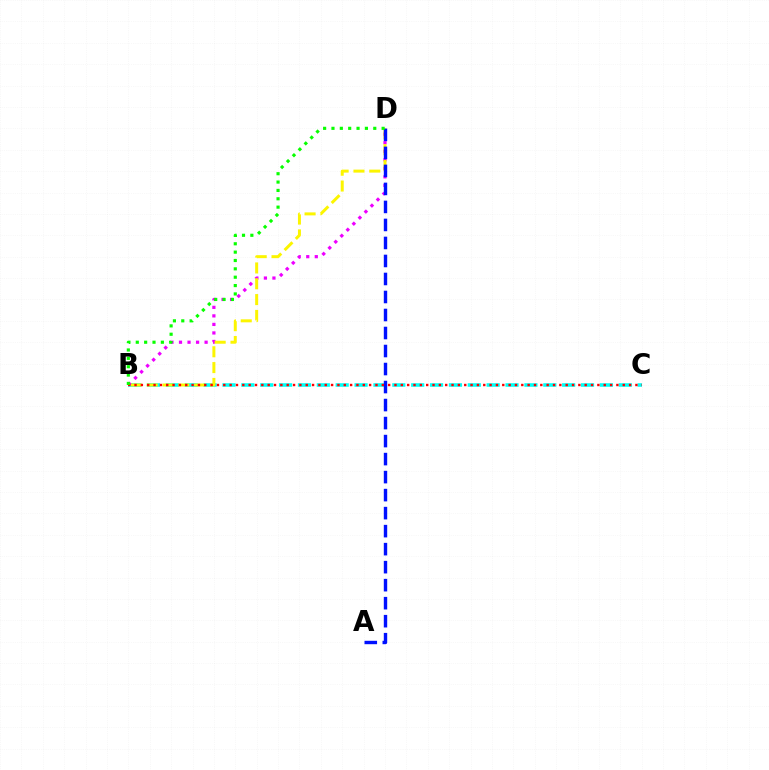{('B', 'C'): [{'color': '#00fff6', 'line_style': 'dashed', 'thickness': 2.56}, {'color': '#ff0000', 'line_style': 'dotted', 'thickness': 1.72}], ('B', 'D'): [{'color': '#ee00ff', 'line_style': 'dotted', 'thickness': 2.32}, {'color': '#fcf500', 'line_style': 'dashed', 'thickness': 2.15}, {'color': '#08ff00', 'line_style': 'dotted', 'thickness': 2.27}], ('A', 'D'): [{'color': '#0010ff', 'line_style': 'dashed', 'thickness': 2.45}]}